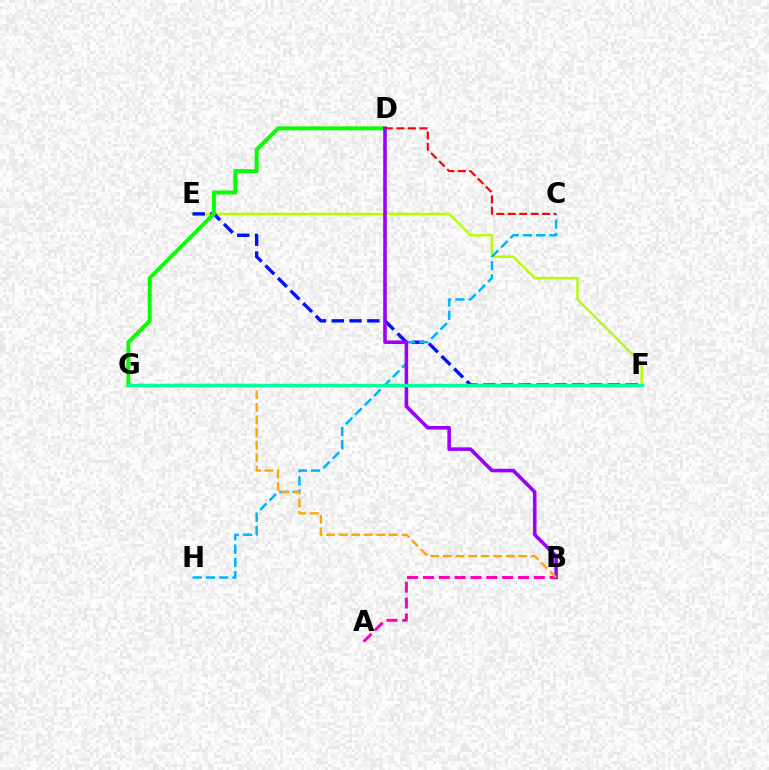{('E', 'F'): [{'color': '#b3ff00', 'line_style': 'solid', 'thickness': 1.72}, {'color': '#0010ff', 'line_style': 'dashed', 'thickness': 2.42}], ('A', 'B'): [{'color': '#ff00bd', 'line_style': 'dashed', 'thickness': 2.15}], ('D', 'G'): [{'color': '#08ff00', 'line_style': 'solid', 'thickness': 2.85}], ('C', 'H'): [{'color': '#00b5ff', 'line_style': 'dashed', 'thickness': 1.81}], ('C', 'D'): [{'color': '#ff0000', 'line_style': 'dashed', 'thickness': 1.56}], ('B', 'D'): [{'color': '#9b00ff', 'line_style': 'solid', 'thickness': 2.59}], ('B', 'G'): [{'color': '#ffa500', 'line_style': 'dashed', 'thickness': 1.71}], ('F', 'G'): [{'color': '#00ff9d', 'line_style': 'solid', 'thickness': 2.47}]}